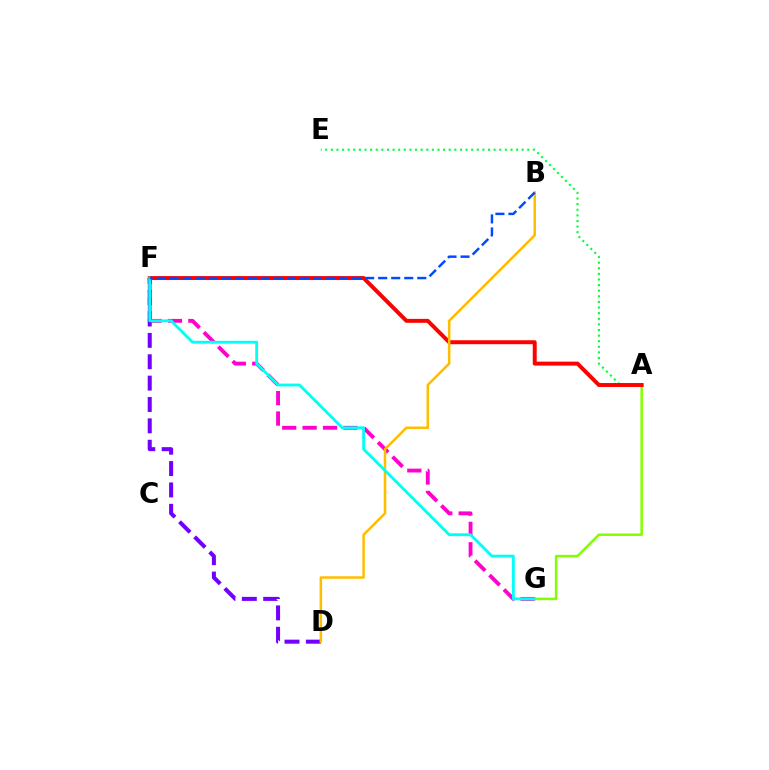{('A', 'G'): [{'color': '#84ff00', 'line_style': 'solid', 'thickness': 1.83}], ('A', 'E'): [{'color': '#00ff39', 'line_style': 'dotted', 'thickness': 1.52}], ('F', 'G'): [{'color': '#ff00cf', 'line_style': 'dashed', 'thickness': 2.77}, {'color': '#00fff6', 'line_style': 'solid', 'thickness': 2.04}], ('D', 'F'): [{'color': '#7200ff', 'line_style': 'dashed', 'thickness': 2.9}], ('A', 'F'): [{'color': '#ff0000', 'line_style': 'solid', 'thickness': 2.84}], ('B', 'D'): [{'color': '#ffbd00', 'line_style': 'solid', 'thickness': 1.81}], ('B', 'F'): [{'color': '#004bff', 'line_style': 'dashed', 'thickness': 1.77}]}